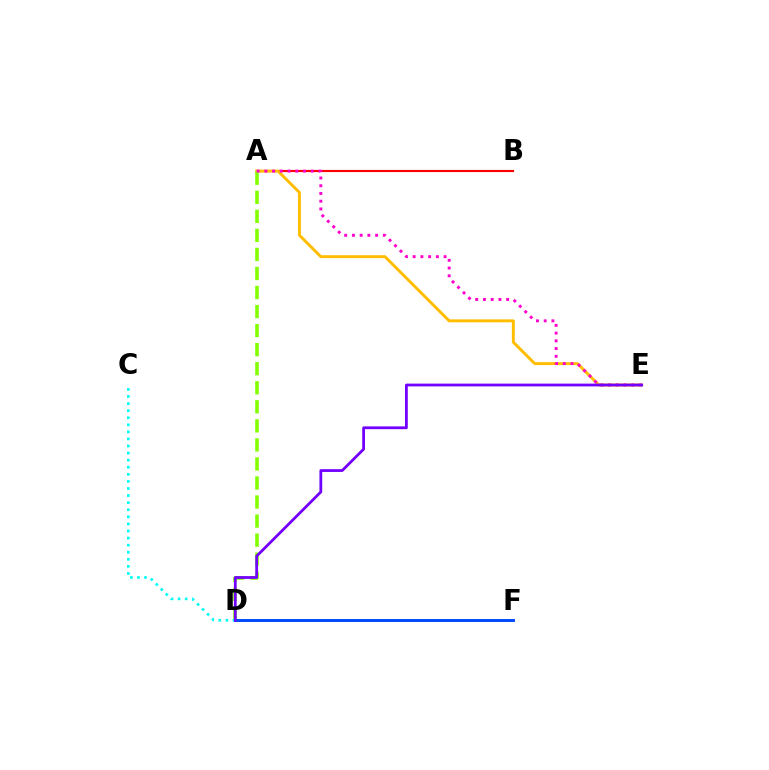{('A', 'B'): [{'color': '#ff0000', 'line_style': 'solid', 'thickness': 1.54}], ('A', 'E'): [{'color': '#ffbd00', 'line_style': 'solid', 'thickness': 2.11}, {'color': '#ff00cf', 'line_style': 'dotted', 'thickness': 2.1}], ('A', 'D'): [{'color': '#84ff00', 'line_style': 'dashed', 'thickness': 2.59}], ('C', 'D'): [{'color': '#00fff6', 'line_style': 'dotted', 'thickness': 1.92}], ('D', 'F'): [{'color': '#00ff39', 'line_style': 'dotted', 'thickness': 1.89}, {'color': '#004bff', 'line_style': 'solid', 'thickness': 2.12}], ('D', 'E'): [{'color': '#7200ff', 'line_style': 'solid', 'thickness': 2.0}]}